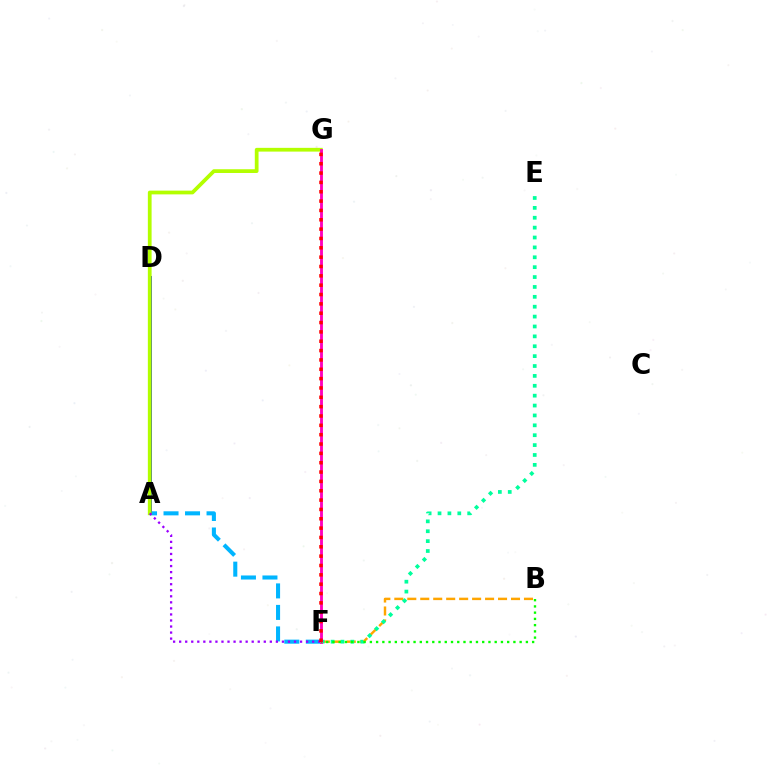{('A', 'F'): [{'color': '#00b5ff', 'line_style': 'dashed', 'thickness': 2.92}, {'color': '#9b00ff', 'line_style': 'dotted', 'thickness': 1.64}], ('A', 'D'): [{'color': '#0010ff', 'line_style': 'solid', 'thickness': 2.85}], ('B', 'F'): [{'color': '#ffa500', 'line_style': 'dashed', 'thickness': 1.76}, {'color': '#08ff00', 'line_style': 'dotted', 'thickness': 1.7}], ('E', 'F'): [{'color': '#00ff9d', 'line_style': 'dotted', 'thickness': 2.69}], ('A', 'G'): [{'color': '#b3ff00', 'line_style': 'solid', 'thickness': 2.7}], ('F', 'G'): [{'color': '#ff00bd', 'line_style': 'solid', 'thickness': 2.05}, {'color': '#ff0000', 'line_style': 'dotted', 'thickness': 2.54}]}